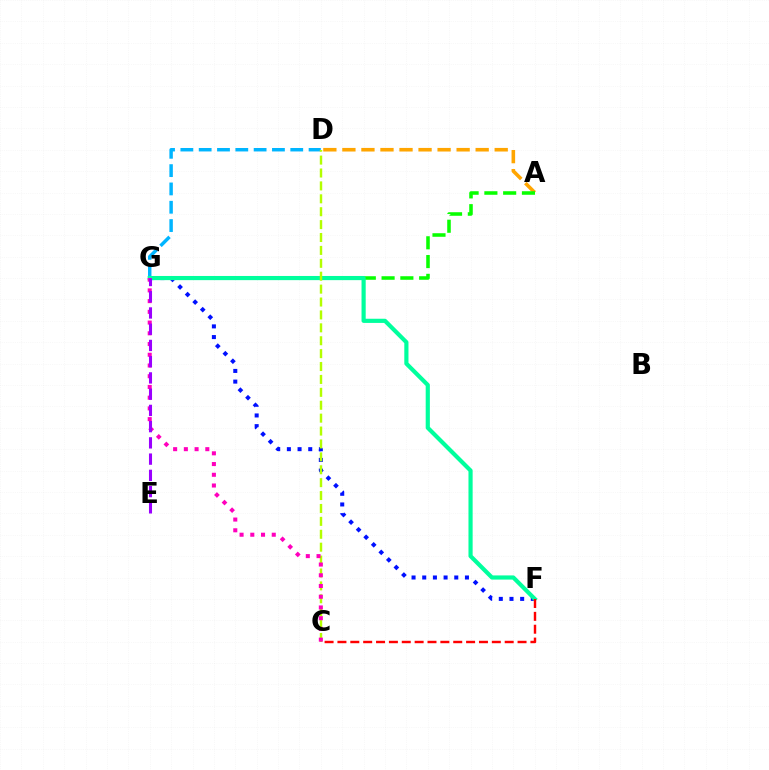{('D', 'G'): [{'color': '#00b5ff', 'line_style': 'dashed', 'thickness': 2.49}], ('A', 'D'): [{'color': '#ffa500', 'line_style': 'dashed', 'thickness': 2.59}], ('F', 'G'): [{'color': '#0010ff', 'line_style': 'dotted', 'thickness': 2.9}, {'color': '#00ff9d', 'line_style': 'solid', 'thickness': 3.0}], ('A', 'G'): [{'color': '#08ff00', 'line_style': 'dashed', 'thickness': 2.55}], ('C', 'F'): [{'color': '#ff0000', 'line_style': 'dashed', 'thickness': 1.75}], ('C', 'D'): [{'color': '#b3ff00', 'line_style': 'dashed', 'thickness': 1.75}], ('C', 'G'): [{'color': '#ff00bd', 'line_style': 'dotted', 'thickness': 2.91}], ('E', 'G'): [{'color': '#9b00ff', 'line_style': 'dashed', 'thickness': 2.21}]}